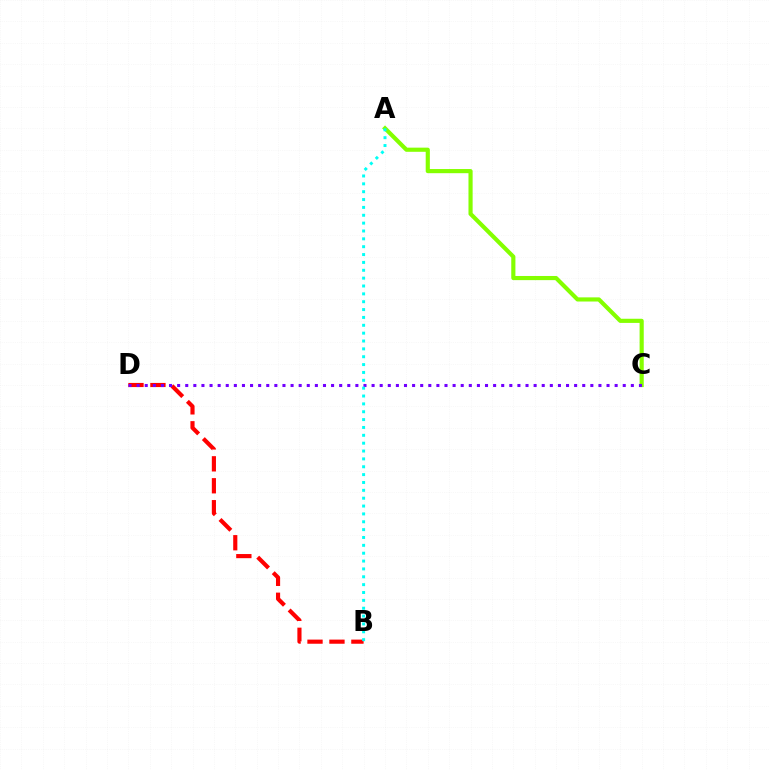{('B', 'D'): [{'color': '#ff0000', 'line_style': 'dashed', 'thickness': 2.98}], ('A', 'C'): [{'color': '#84ff00', 'line_style': 'solid', 'thickness': 2.99}], ('C', 'D'): [{'color': '#7200ff', 'line_style': 'dotted', 'thickness': 2.2}], ('A', 'B'): [{'color': '#00fff6', 'line_style': 'dotted', 'thickness': 2.14}]}